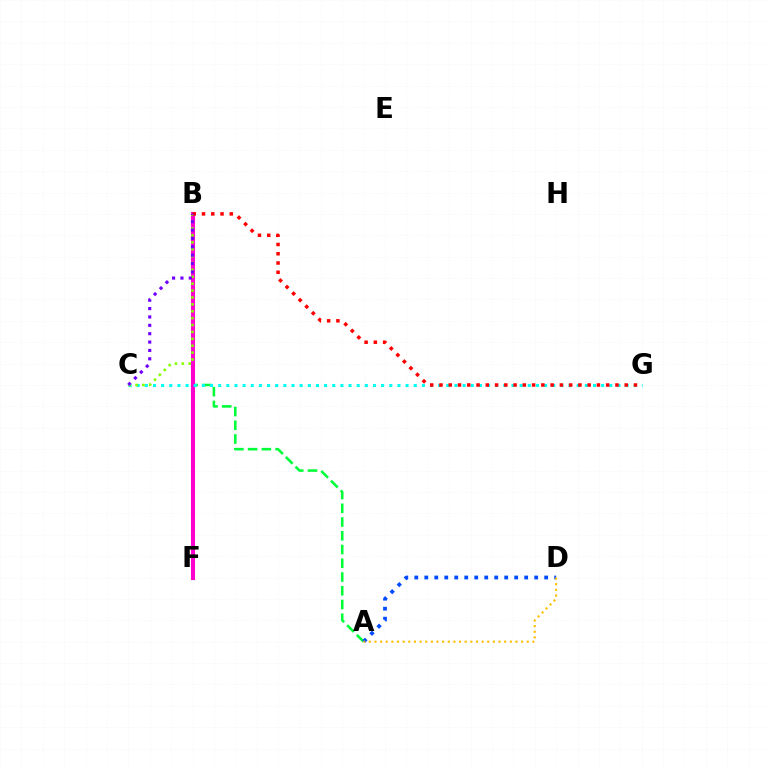{('A', 'B'): [{'color': '#00ff39', 'line_style': 'dashed', 'thickness': 1.87}], ('B', 'F'): [{'color': '#ff00cf', 'line_style': 'solid', 'thickness': 2.94}], ('C', 'G'): [{'color': '#00fff6', 'line_style': 'dotted', 'thickness': 2.21}], ('A', 'D'): [{'color': '#004bff', 'line_style': 'dotted', 'thickness': 2.71}, {'color': '#ffbd00', 'line_style': 'dotted', 'thickness': 1.53}], ('B', 'C'): [{'color': '#84ff00', 'line_style': 'dotted', 'thickness': 1.87}, {'color': '#7200ff', 'line_style': 'dotted', 'thickness': 2.27}], ('B', 'G'): [{'color': '#ff0000', 'line_style': 'dotted', 'thickness': 2.52}]}